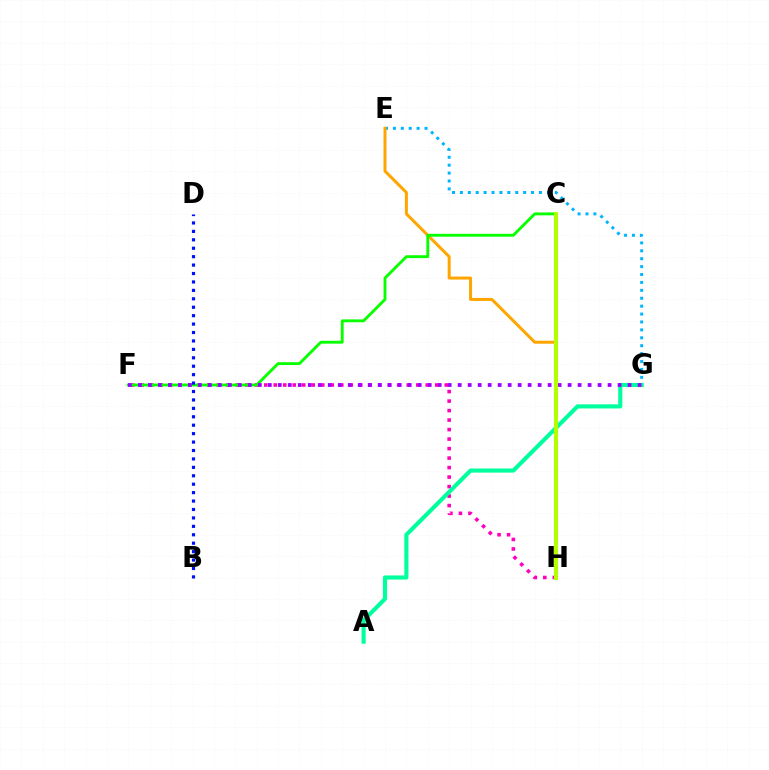{('F', 'H'): [{'color': '#ff00bd', 'line_style': 'dotted', 'thickness': 2.58}], ('E', 'G'): [{'color': '#00b5ff', 'line_style': 'dotted', 'thickness': 2.15}], ('E', 'H'): [{'color': '#ffa500', 'line_style': 'solid', 'thickness': 2.16}], ('C', 'H'): [{'color': '#ff0000', 'line_style': 'solid', 'thickness': 1.59}, {'color': '#b3ff00', 'line_style': 'solid', 'thickness': 2.96}], ('C', 'F'): [{'color': '#08ff00', 'line_style': 'solid', 'thickness': 2.06}], ('A', 'G'): [{'color': '#00ff9d', 'line_style': 'solid', 'thickness': 2.96}], ('B', 'D'): [{'color': '#0010ff', 'line_style': 'dotted', 'thickness': 2.29}], ('F', 'G'): [{'color': '#9b00ff', 'line_style': 'dotted', 'thickness': 2.72}]}